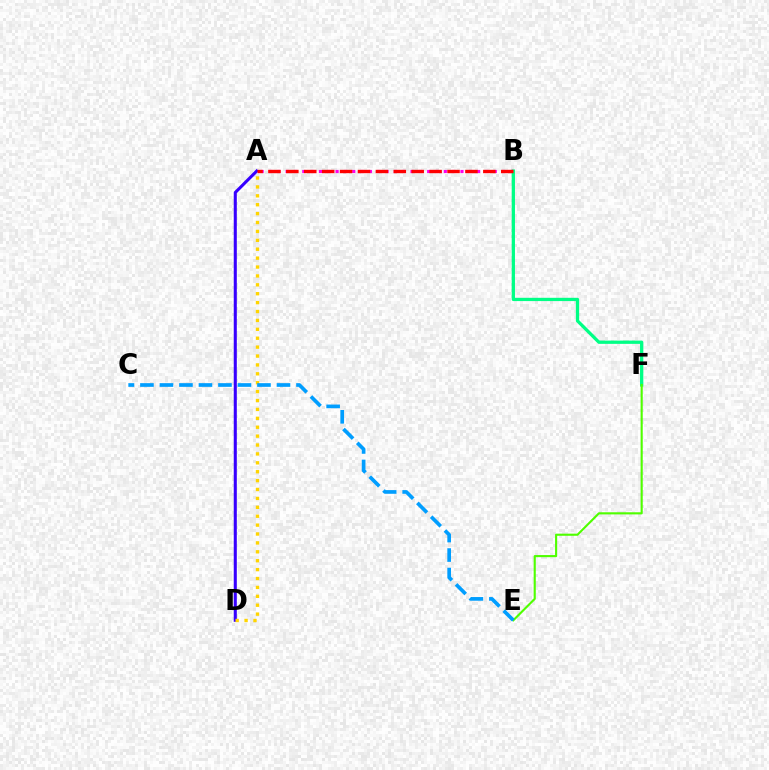{('A', 'D'): [{'color': '#3700ff', 'line_style': 'solid', 'thickness': 2.21}, {'color': '#ffd500', 'line_style': 'dotted', 'thickness': 2.42}], ('A', 'B'): [{'color': '#ff00ed', 'line_style': 'dotted', 'thickness': 2.26}, {'color': '#ff0000', 'line_style': 'dashed', 'thickness': 2.43}], ('B', 'F'): [{'color': '#00ff86', 'line_style': 'solid', 'thickness': 2.36}], ('E', 'F'): [{'color': '#4fff00', 'line_style': 'solid', 'thickness': 1.53}], ('C', 'E'): [{'color': '#009eff', 'line_style': 'dashed', 'thickness': 2.65}]}